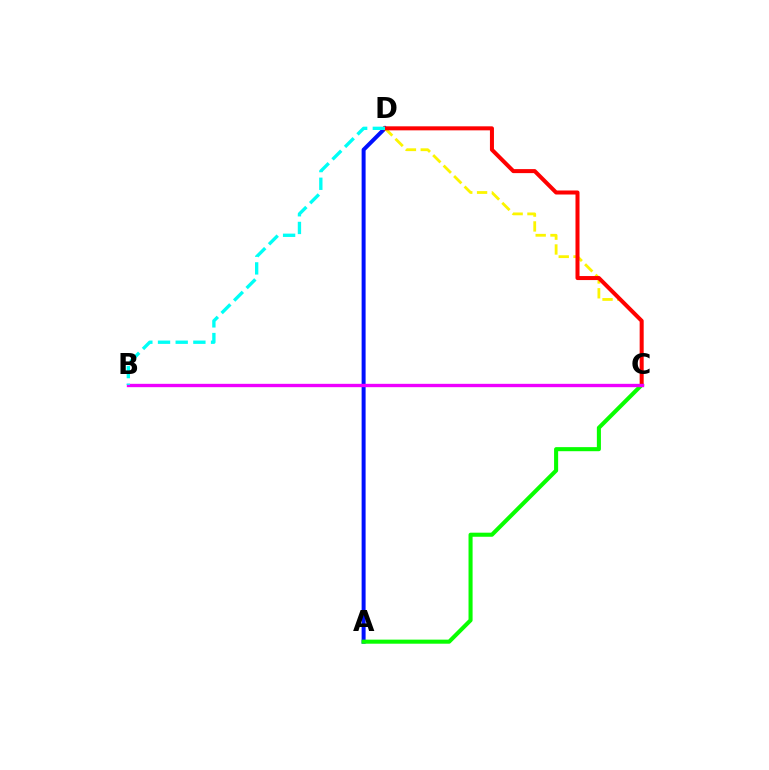{('A', 'D'): [{'color': '#0010ff', 'line_style': 'solid', 'thickness': 2.86}], ('C', 'D'): [{'color': '#fcf500', 'line_style': 'dashed', 'thickness': 2.01}, {'color': '#ff0000', 'line_style': 'solid', 'thickness': 2.89}], ('A', 'C'): [{'color': '#08ff00', 'line_style': 'solid', 'thickness': 2.93}], ('B', 'C'): [{'color': '#ee00ff', 'line_style': 'solid', 'thickness': 2.41}], ('B', 'D'): [{'color': '#00fff6', 'line_style': 'dashed', 'thickness': 2.4}]}